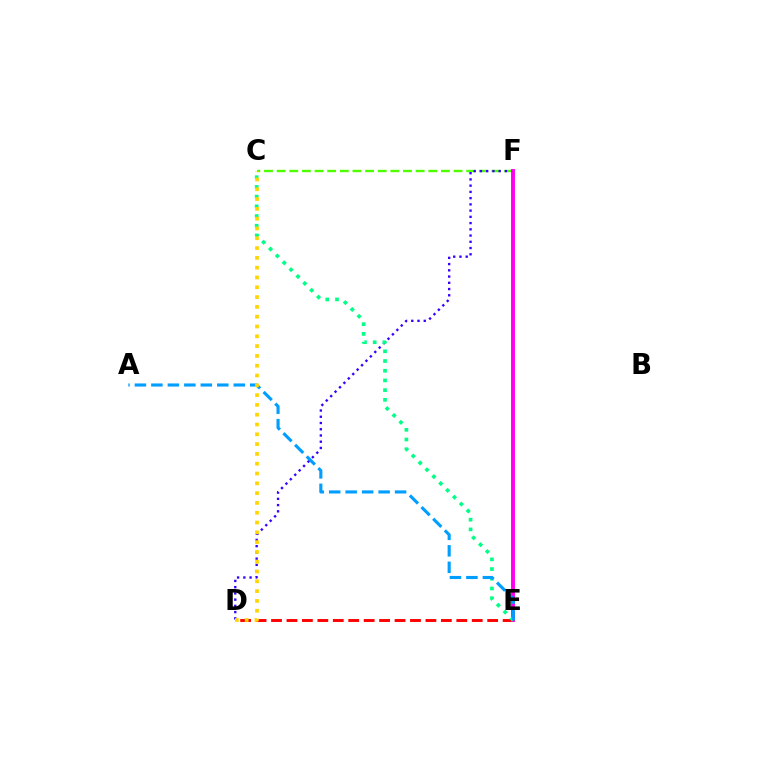{('C', 'F'): [{'color': '#4fff00', 'line_style': 'dashed', 'thickness': 1.72}], ('D', 'F'): [{'color': '#3700ff', 'line_style': 'dotted', 'thickness': 1.7}], ('D', 'E'): [{'color': '#ff0000', 'line_style': 'dashed', 'thickness': 2.1}], ('E', 'F'): [{'color': '#ff00ed', 'line_style': 'solid', 'thickness': 2.82}], ('C', 'E'): [{'color': '#00ff86', 'line_style': 'dotted', 'thickness': 2.64}], ('A', 'E'): [{'color': '#009eff', 'line_style': 'dashed', 'thickness': 2.24}], ('C', 'D'): [{'color': '#ffd500', 'line_style': 'dotted', 'thickness': 2.66}]}